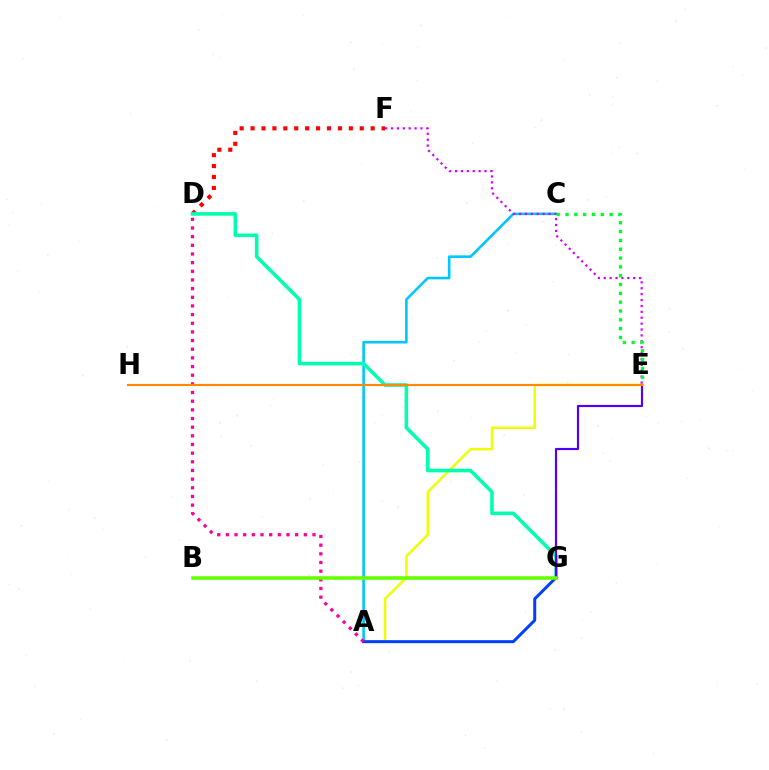{('A', 'E'): [{'color': '#eeff00', 'line_style': 'solid', 'thickness': 1.78}], ('A', 'C'): [{'color': '#00c7ff', 'line_style': 'solid', 'thickness': 1.88}], ('D', 'F'): [{'color': '#ff0000', 'line_style': 'dotted', 'thickness': 2.97}], ('D', 'G'): [{'color': '#00ffaf', 'line_style': 'solid', 'thickness': 2.57}], ('A', 'G'): [{'color': '#003fff', 'line_style': 'solid', 'thickness': 2.16}], ('A', 'D'): [{'color': '#ff00a0', 'line_style': 'dotted', 'thickness': 2.35}], ('E', 'F'): [{'color': '#d600ff', 'line_style': 'dotted', 'thickness': 1.6}], ('E', 'G'): [{'color': '#4f00ff', 'line_style': 'solid', 'thickness': 1.57}], ('C', 'E'): [{'color': '#00ff27', 'line_style': 'dotted', 'thickness': 2.4}], ('E', 'H'): [{'color': '#ff8800', 'line_style': 'solid', 'thickness': 1.54}], ('B', 'G'): [{'color': '#66ff00', 'line_style': 'solid', 'thickness': 2.57}]}